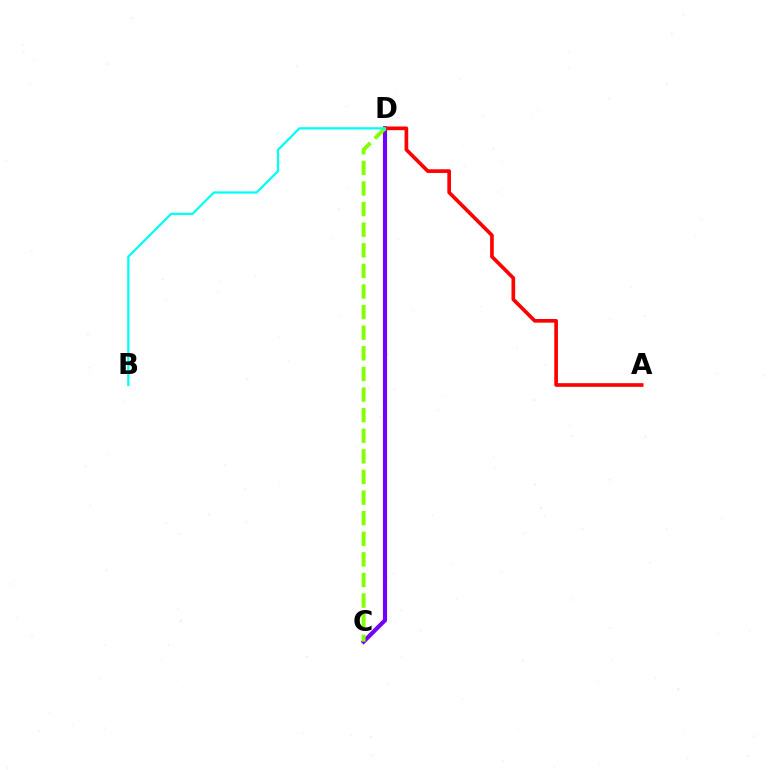{('C', 'D'): [{'color': '#7200ff', 'line_style': 'solid', 'thickness': 2.99}, {'color': '#84ff00', 'line_style': 'dashed', 'thickness': 2.8}], ('A', 'D'): [{'color': '#ff0000', 'line_style': 'solid', 'thickness': 2.64}], ('B', 'D'): [{'color': '#00fff6', 'line_style': 'solid', 'thickness': 1.61}]}